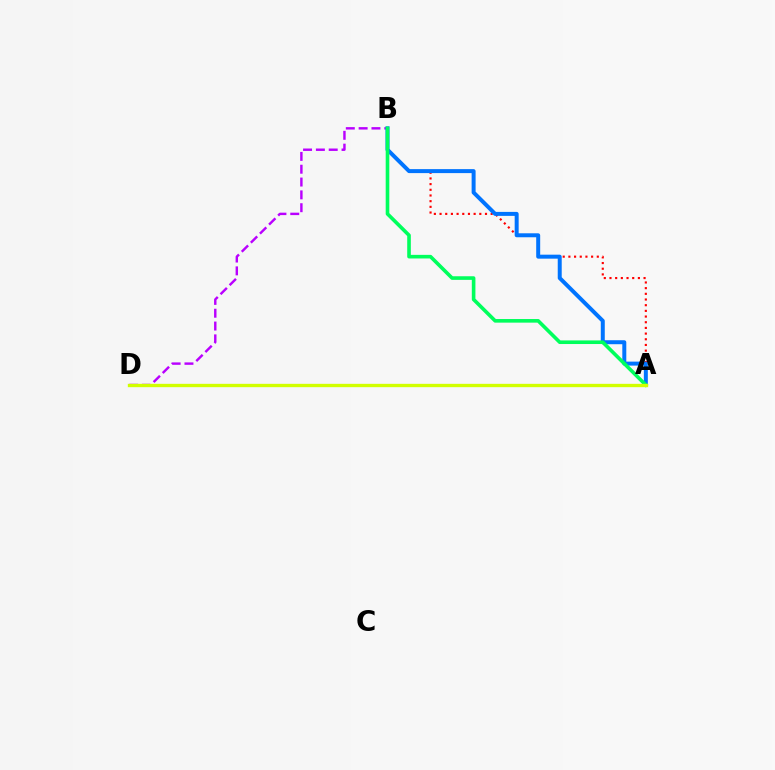{('B', 'D'): [{'color': '#b900ff', 'line_style': 'dashed', 'thickness': 1.74}], ('A', 'B'): [{'color': '#ff0000', 'line_style': 'dotted', 'thickness': 1.54}, {'color': '#0074ff', 'line_style': 'solid', 'thickness': 2.87}, {'color': '#00ff5c', 'line_style': 'solid', 'thickness': 2.6}], ('A', 'D'): [{'color': '#d1ff00', 'line_style': 'solid', 'thickness': 2.41}]}